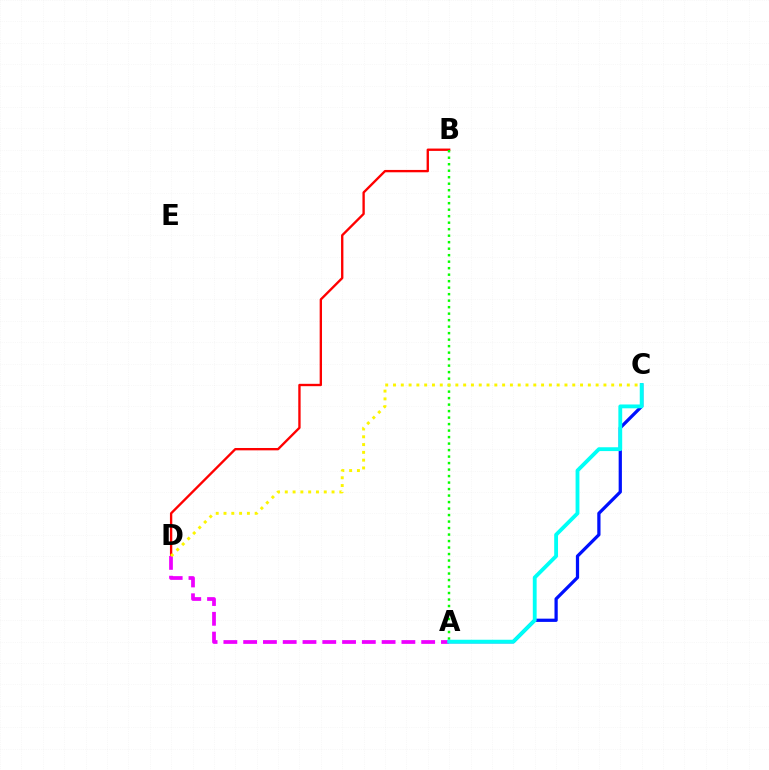{('A', 'C'): [{'color': '#0010ff', 'line_style': 'solid', 'thickness': 2.34}, {'color': '#00fff6', 'line_style': 'solid', 'thickness': 2.76}], ('B', 'D'): [{'color': '#ff0000', 'line_style': 'solid', 'thickness': 1.69}], ('A', 'D'): [{'color': '#ee00ff', 'line_style': 'dashed', 'thickness': 2.69}], ('A', 'B'): [{'color': '#08ff00', 'line_style': 'dotted', 'thickness': 1.77}], ('C', 'D'): [{'color': '#fcf500', 'line_style': 'dotted', 'thickness': 2.12}]}